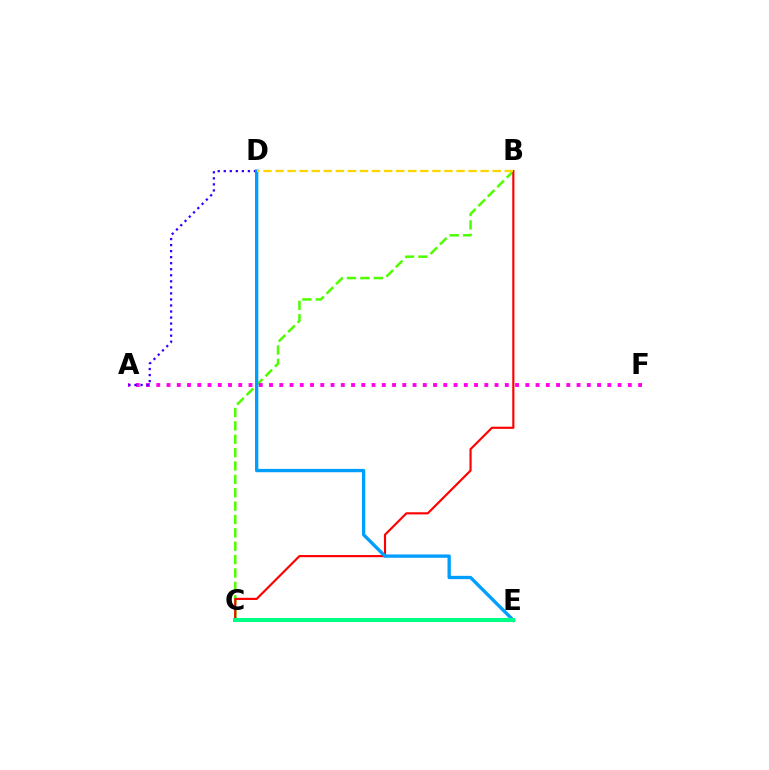{('B', 'C'): [{'color': '#4fff00', 'line_style': 'dashed', 'thickness': 1.82}, {'color': '#ff0000', 'line_style': 'solid', 'thickness': 1.55}], ('A', 'F'): [{'color': '#ff00ed', 'line_style': 'dotted', 'thickness': 2.79}], ('A', 'D'): [{'color': '#3700ff', 'line_style': 'dotted', 'thickness': 1.64}], ('D', 'E'): [{'color': '#009eff', 'line_style': 'solid', 'thickness': 2.4}], ('B', 'D'): [{'color': '#ffd500', 'line_style': 'dashed', 'thickness': 1.64}], ('C', 'E'): [{'color': '#00ff86', 'line_style': 'solid', 'thickness': 2.93}]}